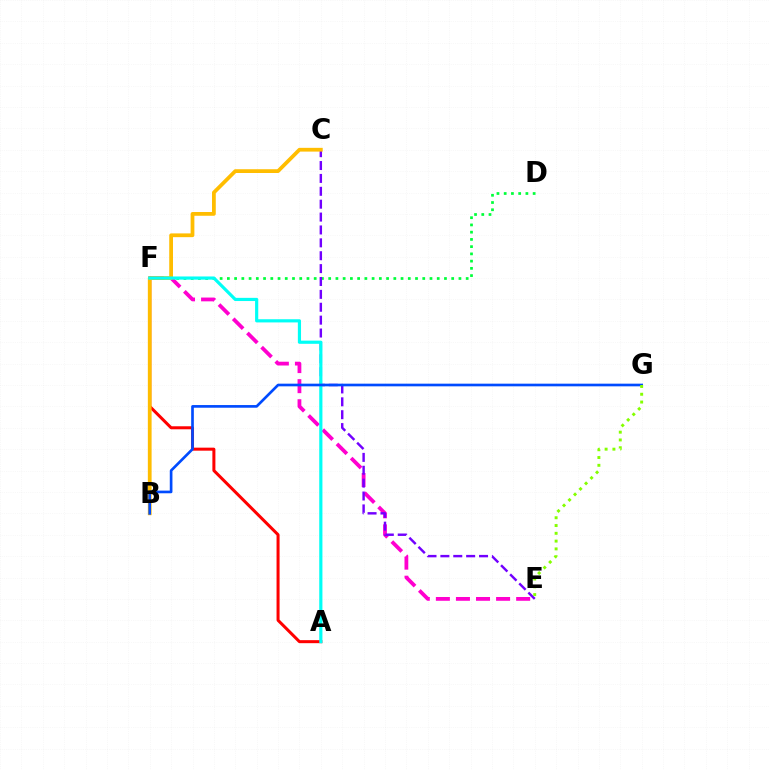{('E', 'F'): [{'color': '#ff00cf', 'line_style': 'dashed', 'thickness': 2.73}], ('D', 'F'): [{'color': '#00ff39', 'line_style': 'dotted', 'thickness': 1.97}], ('C', 'E'): [{'color': '#7200ff', 'line_style': 'dashed', 'thickness': 1.75}], ('A', 'F'): [{'color': '#ff0000', 'line_style': 'solid', 'thickness': 2.17}, {'color': '#00fff6', 'line_style': 'solid', 'thickness': 2.29}], ('B', 'C'): [{'color': '#ffbd00', 'line_style': 'solid', 'thickness': 2.71}], ('B', 'G'): [{'color': '#004bff', 'line_style': 'solid', 'thickness': 1.92}], ('E', 'G'): [{'color': '#84ff00', 'line_style': 'dotted', 'thickness': 2.12}]}